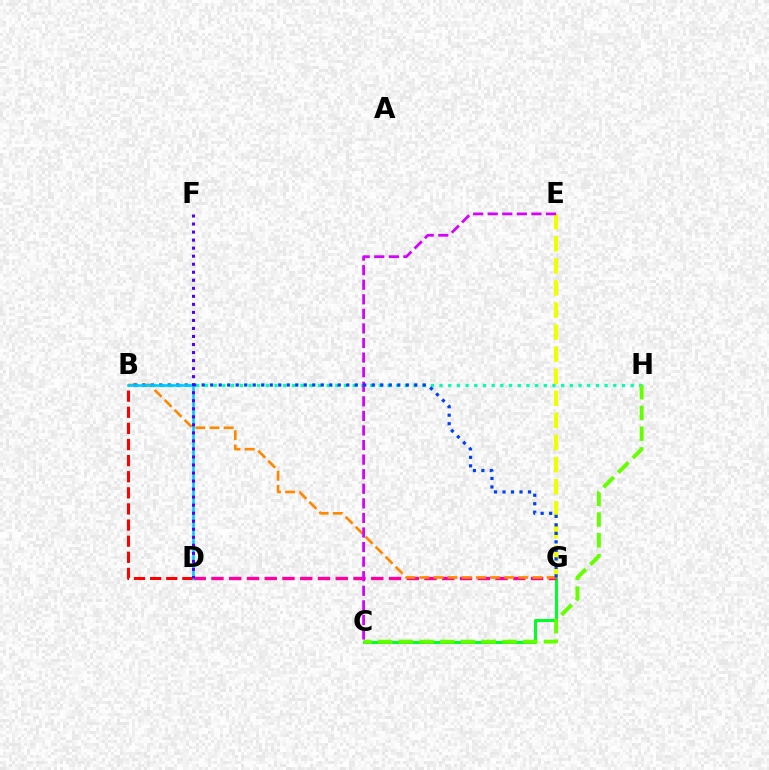{('B', 'H'): [{'color': '#00ffaf', 'line_style': 'dotted', 'thickness': 2.36}], ('B', 'D'): [{'color': '#ff0000', 'line_style': 'dashed', 'thickness': 2.19}, {'color': '#00c7ff', 'line_style': 'solid', 'thickness': 1.85}], ('C', 'G'): [{'color': '#00ff27', 'line_style': 'solid', 'thickness': 2.16}], ('E', 'G'): [{'color': '#eeff00', 'line_style': 'dashed', 'thickness': 3.0}], ('C', 'H'): [{'color': '#66ff00', 'line_style': 'dashed', 'thickness': 2.81}], ('D', 'G'): [{'color': '#ff00a0', 'line_style': 'dashed', 'thickness': 2.41}], ('B', 'G'): [{'color': '#ff8800', 'line_style': 'dashed', 'thickness': 1.92}, {'color': '#003fff', 'line_style': 'dotted', 'thickness': 2.31}], ('C', 'E'): [{'color': '#d600ff', 'line_style': 'dashed', 'thickness': 1.98}], ('D', 'F'): [{'color': '#4f00ff', 'line_style': 'dotted', 'thickness': 2.18}]}